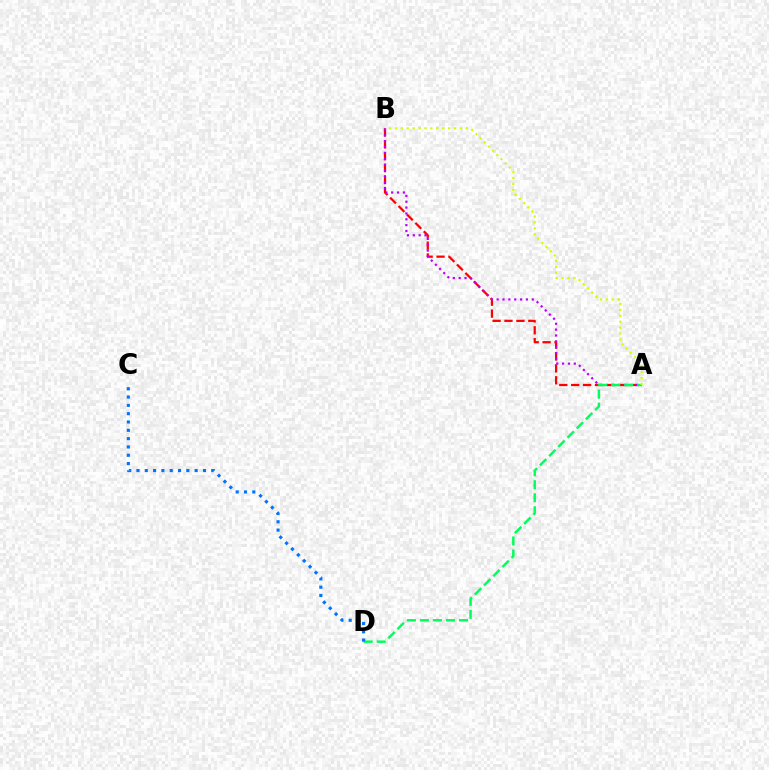{('A', 'B'): [{'color': '#ff0000', 'line_style': 'dashed', 'thickness': 1.62}, {'color': '#b900ff', 'line_style': 'dotted', 'thickness': 1.59}, {'color': '#d1ff00', 'line_style': 'dotted', 'thickness': 1.61}], ('A', 'D'): [{'color': '#00ff5c', 'line_style': 'dashed', 'thickness': 1.77}], ('C', 'D'): [{'color': '#0074ff', 'line_style': 'dotted', 'thickness': 2.26}]}